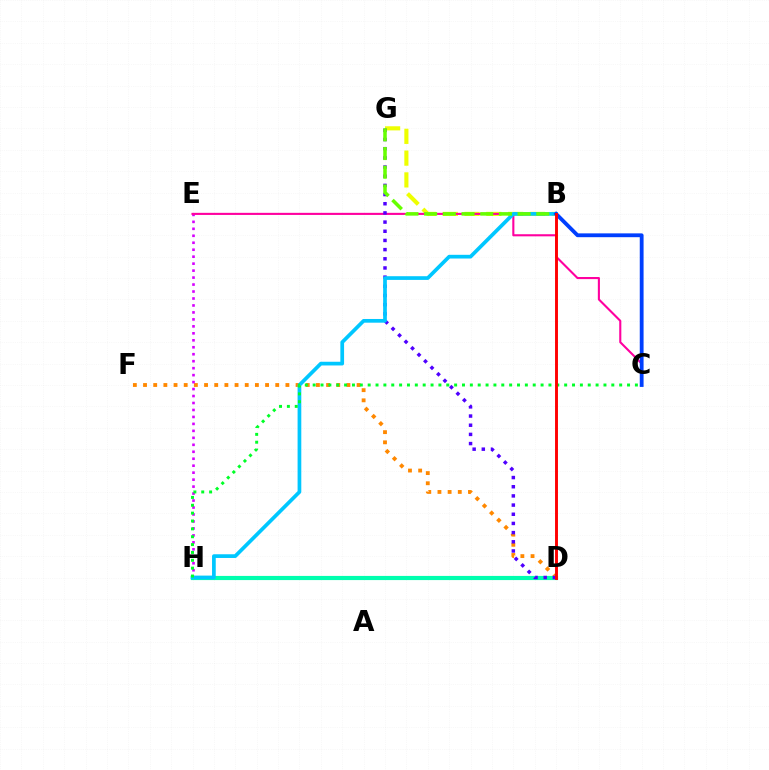{('D', 'F'): [{'color': '#ff8800', 'line_style': 'dotted', 'thickness': 2.76}], ('E', 'H'): [{'color': '#d600ff', 'line_style': 'dotted', 'thickness': 1.89}], ('B', 'G'): [{'color': '#eeff00', 'line_style': 'dashed', 'thickness': 2.96}, {'color': '#66ff00', 'line_style': 'dashed', 'thickness': 2.54}], ('D', 'H'): [{'color': '#00ffaf', 'line_style': 'solid', 'thickness': 2.99}], ('C', 'E'): [{'color': '#ff00a0', 'line_style': 'solid', 'thickness': 1.51}], ('D', 'G'): [{'color': '#4f00ff', 'line_style': 'dotted', 'thickness': 2.49}], ('B', 'H'): [{'color': '#00c7ff', 'line_style': 'solid', 'thickness': 2.67}], ('C', 'H'): [{'color': '#00ff27', 'line_style': 'dotted', 'thickness': 2.14}], ('B', 'C'): [{'color': '#003fff', 'line_style': 'solid', 'thickness': 2.75}], ('B', 'D'): [{'color': '#ff0000', 'line_style': 'solid', 'thickness': 2.1}]}